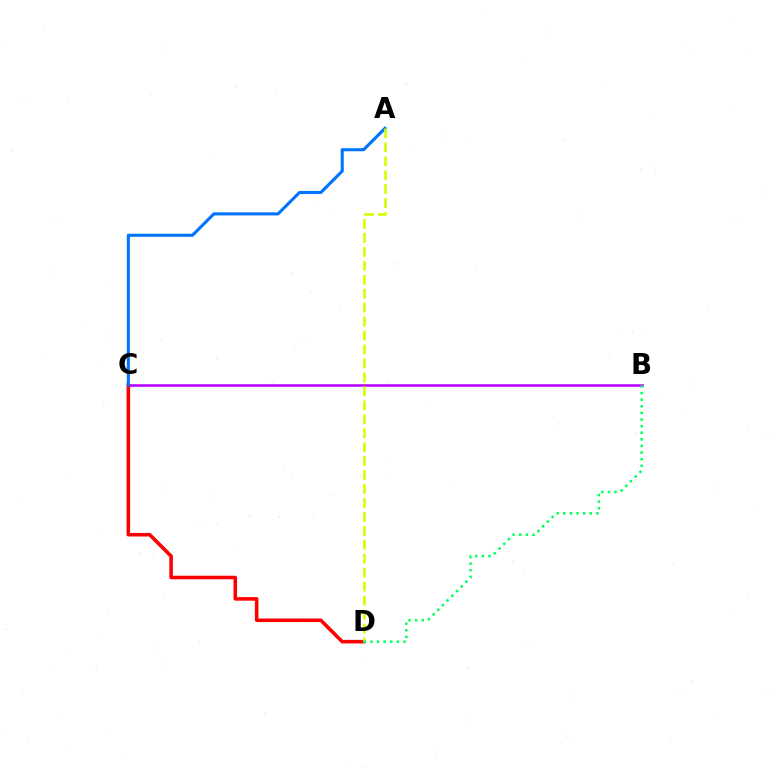{('B', 'C'): [{'color': '#b900ff', 'line_style': 'solid', 'thickness': 1.85}], ('C', 'D'): [{'color': '#ff0000', 'line_style': 'solid', 'thickness': 2.57}], ('A', 'C'): [{'color': '#0074ff', 'line_style': 'solid', 'thickness': 2.21}], ('A', 'D'): [{'color': '#d1ff00', 'line_style': 'dashed', 'thickness': 1.9}], ('B', 'D'): [{'color': '#00ff5c', 'line_style': 'dotted', 'thickness': 1.8}]}